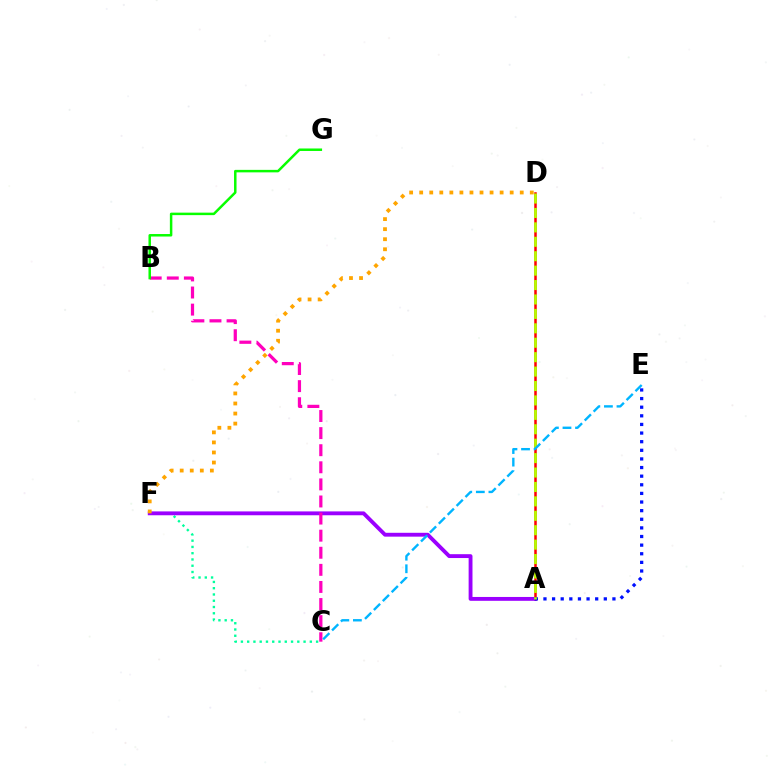{('A', 'D'): [{'color': '#ff0000', 'line_style': 'solid', 'thickness': 1.8}, {'color': '#b3ff00', 'line_style': 'dashed', 'thickness': 1.96}], ('C', 'F'): [{'color': '#00ff9d', 'line_style': 'dotted', 'thickness': 1.7}], ('A', 'F'): [{'color': '#9b00ff', 'line_style': 'solid', 'thickness': 2.77}], ('B', 'C'): [{'color': '#ff00bd', 'line_style': 'dashed', 'thickness': 2.32}], ('A', 'E'): [{'color': '#0010ff', 'line_style': 'dotted', 'thickness': 2.34}], ('D', 'F'): [{'color': '#ffa500', 'line_style': 'dotted', 'thickness': 2.73}], ('B', 'G'): [{'color': '#08ff00', 'line_style': 'solid', 'thickness': 1.79}], ('C', 'E'): [{'color': '#00b5ff', 'line_style': 'dashed', 'thickness': 1.71}]}